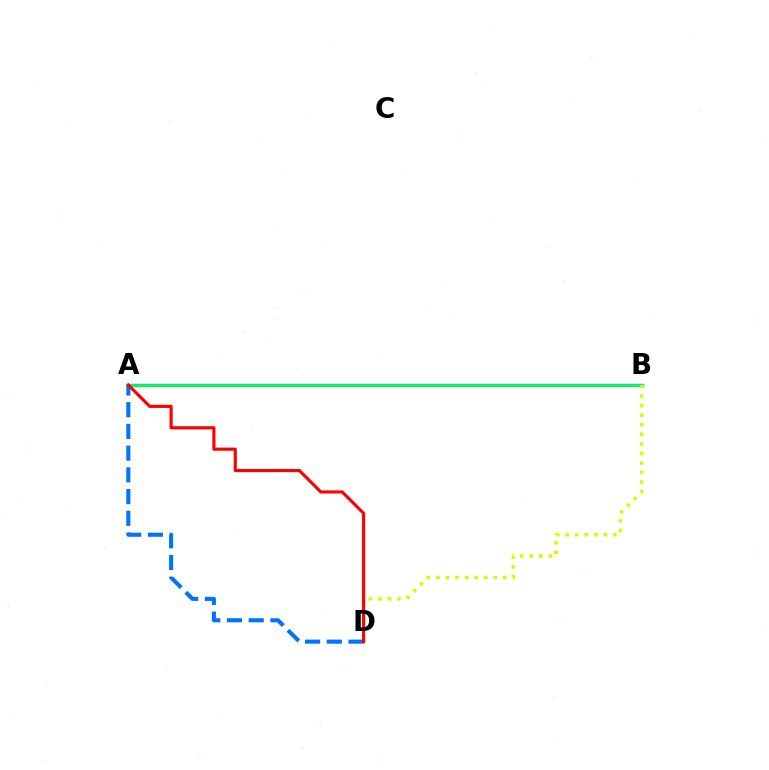{('A', 'B'): [{'color': '#b900ff', 'line_style': 'solid', 'thickness': 2.37}, {'color': '#00ff5c', 'line_style': 'solid', 'thickness': 2.06}], ('B', 'D'): [{'color': '#d1ff00', 'line_style': 'dotted', 'thickness': 2.6}], ('A', 'D'): [{'color': '#0074ff', 'line_style': 'dashed', 'thickness': 2.95}, {'color': '#ff0000', 'line_style': 'solid', 'thickness': 2.25}]}